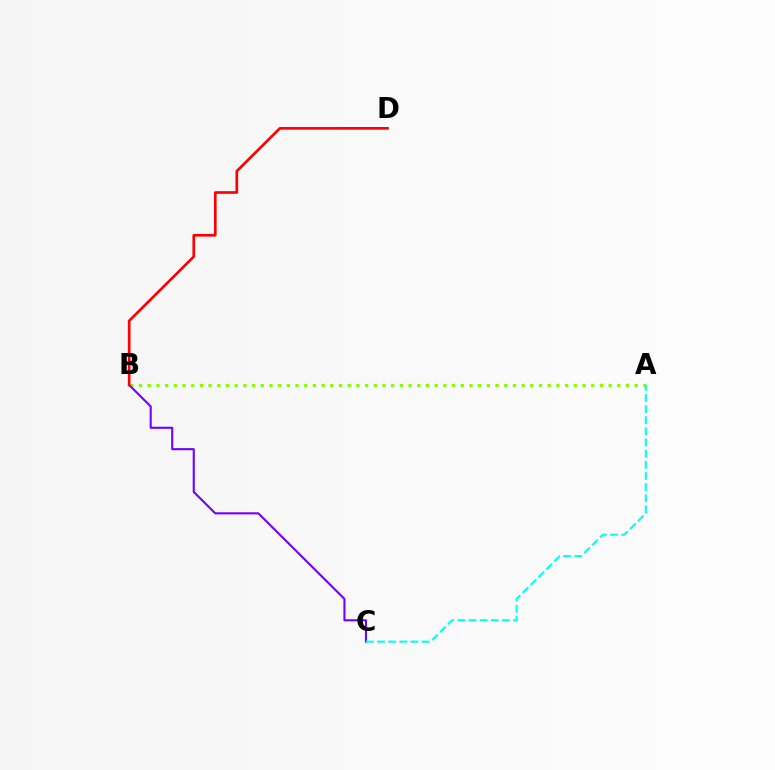{('A', 'B'): [{'color': '#84ff00', 'line_style': 'dotted', 'thickness': 2.36}], ('B', 'C'): [{'color': '#7200ff', 'line_style': 'solid', 'thickness': 1.51}], ('B', 'D'): [{'color': '#ff0000', 'line_style': 'solid', 'thickness': 1.92}], ('A', 'C'): [{'color': '#00fff6', 'line_style': 'dashed', 'thickness': 1.51}]}